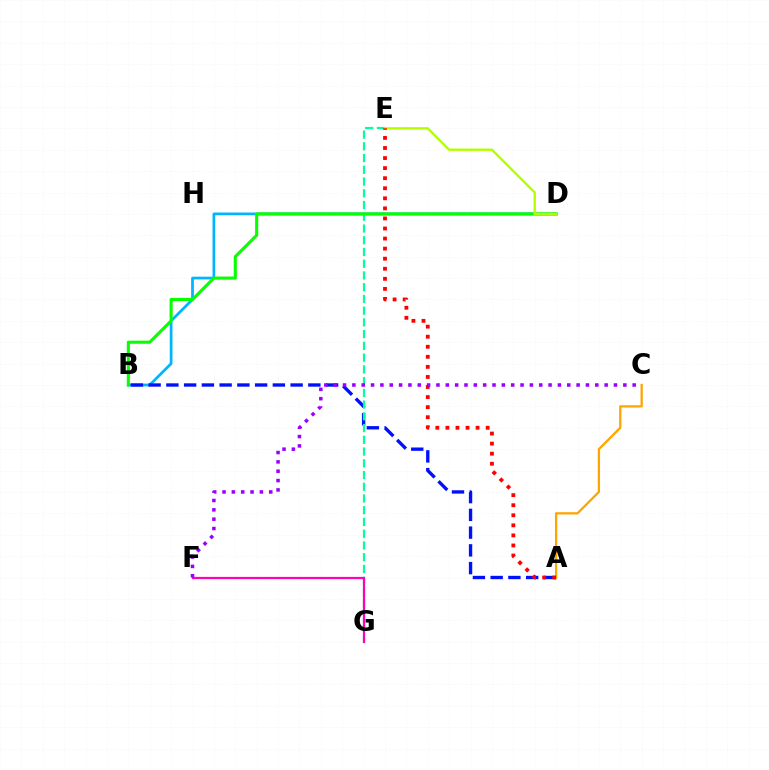{('B', 'D'): [{'color': '#00b5ff', 'line_style': 'solid', 'thickness': 1.97}, {'color': '#08ff00', 'line_style': 'solid', 'thickness': 2.22}], ('A', 'B'): [{'color': '#0010ff', 'line_style': 'dashed', 'thickness': 2.41}], ('E', 'G'): [{'color': '#00ff9d', 'line_style': 'dashed', 'thickness': 1.59}], ('A', 'C'): [{'color': '#ffa500', 'line_style': 'solid', 'thickness': 1.64}], ('F', 'G'): [{'color': '#ff00bd', 'line_style': 'solid', 'thickness': 1.6}], ('D', 'E'): [{'color': '#b3ff00', 'line_style': 'solid', 'thickness': 1.71}], ('A', 'E'): [{'color': '#ff0000', 'line_style': 'dotted', 'thickness': 2.73}], ('C', 'F'): [{'color': '#9b00ff', 'line_style': 'dotted', 'thickness': 2.54}]}